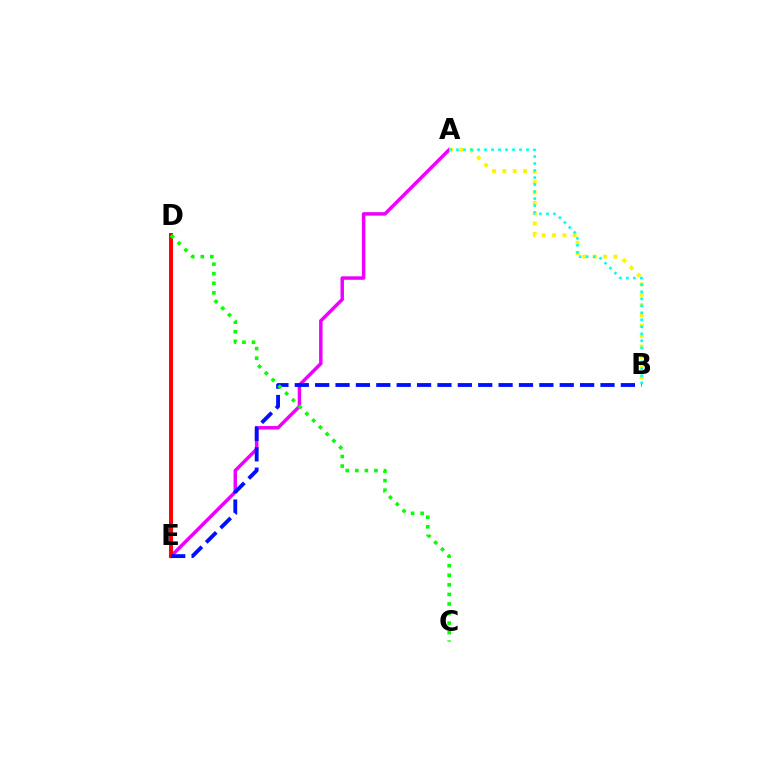{('A', 'E'): [{'color': '#ee00ff', 'line_style': 'solid', 'thickness': 2.51}], ('D', 'E'): [{'color': '#ff0000', 'line_style': 'solid', 'thickness': 2.85}], ('A', 'B'): [{'color': '#fcf500', 'line_style': 'dotted', 'thickness': 2.81}, {'color': '#00fff6', 'line_style': 'dotted', 'thickness': 1.9}], ('B', 'E'): [{'color': '#0010ff', 'line_style': 'dashed', 'thickness': 2.77}], ('C', 'D'): [{'color': '#08ff00', 'line_style': 'dotted', 'thickness': 2.6}]}